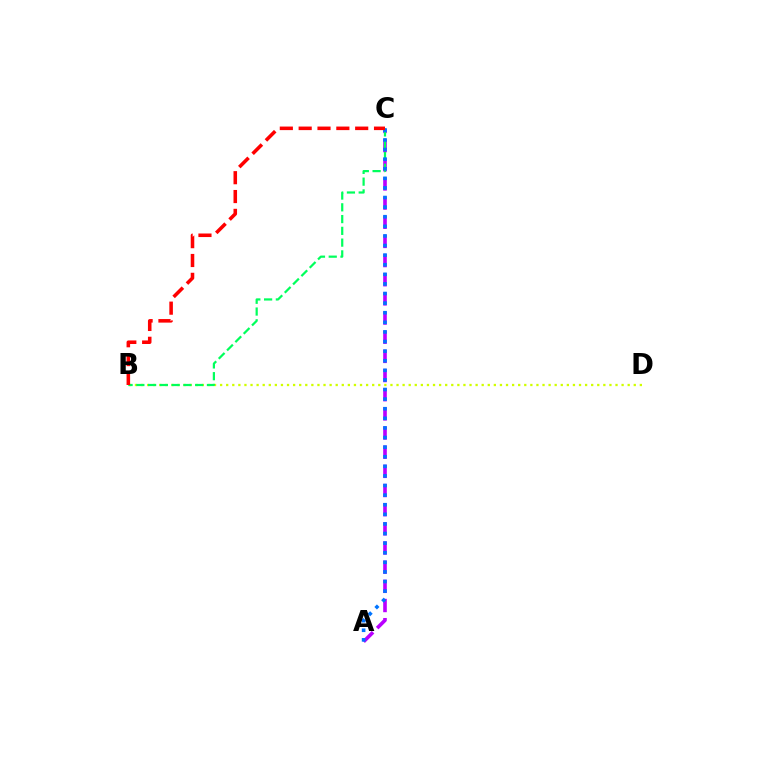{('B', 'D'): [{'color': '#d1ff00', 'line_style': 'dotted', 'thickness': 1.65}], ('A', 'C'): [{'color': '#b900ff', 'line_style': 'dashed', 'thickness': 2.6}, {'color': '#0074ff', 'line_style': 'dotted', 'thickness': 2.61}], ('B', 'C'): [{'color': '#00ff5c', 'line_style': 'dashed', 'thickness': 1.6}, {'color': '#ff0000', 'line_style': 'dashed', 'thickness': 2.56}]}